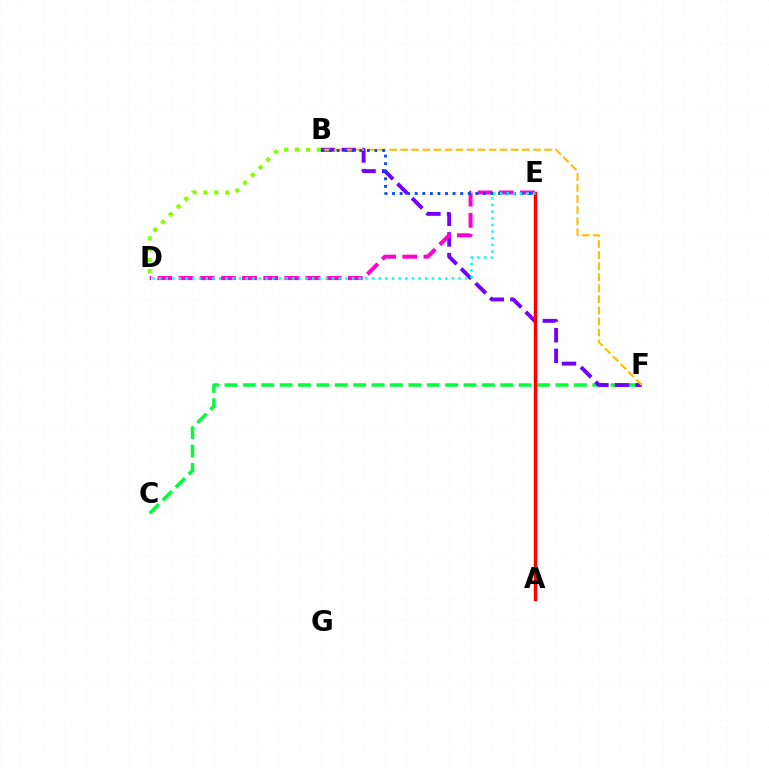{('C', 'F'): [{'color': '#00ff39', 'line_style': 'dashed', 'thickness': 2.5}], ('B', 'F'): [{'color': '#7200ff', 'line_style': 'dashed', 'thickness': 2.8}, {'color': '#ffbd00', 'line_style': 'dashed', 'thickness': 1.5}], ('D', 'E'): [{'color': '#ff00cf', 'line_style': 'dashed', 'thickness': 2.87}, {'color': '#00fff6', 'line_style': 'dotted', 'thickness': 1.81}], ('A', 'E'): [{'color': '#ff0000', 'line_style': 'solid', 'thickness': 2.49}], ('B', 'E'): [{'color': '#004bff', 'line_style': 'dotted', 'thickness': 2.06}], ('B', 'D'): [{'color': '#84ff00', 'line_style': 'dotted', 'thickness': 2.97}]}